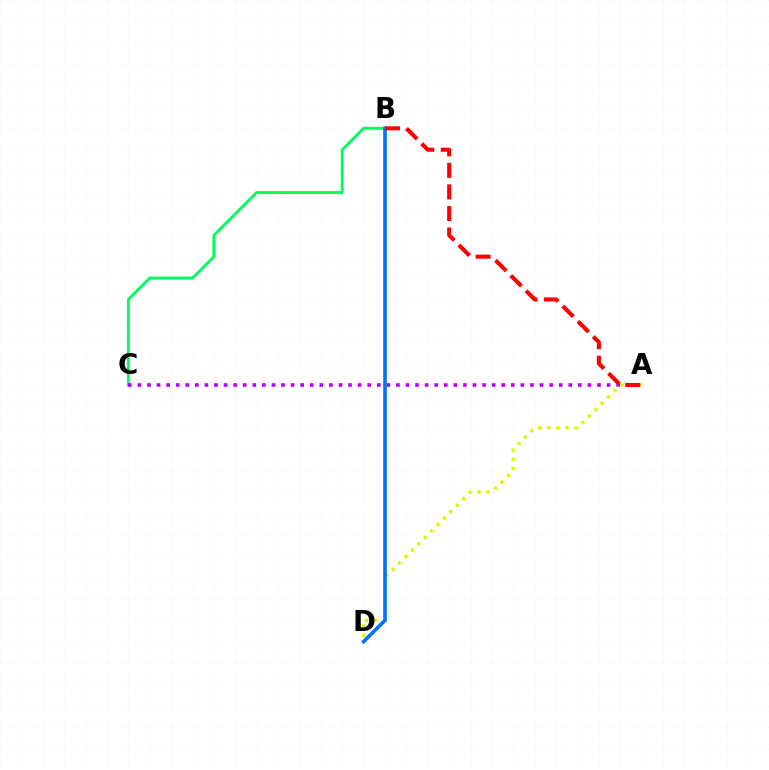{('B', 'C'): [{'color': '#00ff5c', 'line_style': 'solid', 'thickness': 2.08}], ('A', 'D'): [{'color': '#d1ff00', 'line_style': 'dotted', 'thickness': 2.47}], ('A', 'C'): [{'color': '#b900ff', 'line_style': 'dotted', 'thickness': 2.6}], ('B', 'D'): [{'color': '#0074ff', 'line_style': 'solid', 'thickness': 2.61}], ('A', 'B'): [{'color': '#ff0000', 'line_style': 'dashed', 'thickness': 2.93}]}